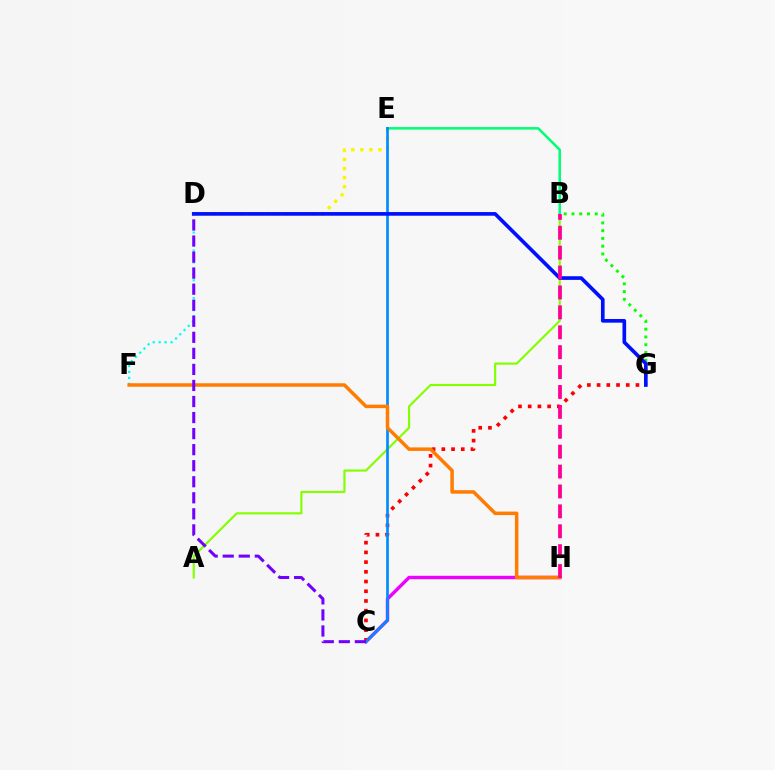{('A', 'B'): [{'color': '#84ff00', 'line_style': 'solid', 'thickness': 1.56}], ('C', 'H'): [{'color': '#ee00ff', 'line_style': 'solid', 'thickness': 2.45}], ('B', 'G'): [{'color': '#08ff00', 'line_style': 'dotted', 'thickness': 2.11}], ('C', 'G'): [{'color': '#ff0000', 'line_style': 'dotted', 'thickness': 2.64}], ('D', 'E'): [{'color': '#fcf500', 'line_style': 'dotted', 'thickness': 2.46}], ('B', 'E'): [{'color': '#00ff74', 'line_style': 'solid', 'thickness': 1.82}], ('D', 'F'): [{'color': '#00fff6', 'line_style': 'dotted', 'thickness': 1.62}], ('C', 'E'): [{'color': '#008cff', 'line_style': 'solid', 'thickness': 1.94}], ('F', 'H'): [{'color': '#ff7c00', 'line_style': 'solid', 'thickness': 2.52}], ('D', 'G'): [{'color': '#0010ff', 'line_style': 'solid', 'thickness': 2.64}], ('C', 'D'): [{'color': '#7200ff', 'line_style': 'dashed', 'thickness': 2.18}], ('B', 'H'): [{'color': '#ff0094', 'line_style': 'dashed', 'thickness': 2.7}]}